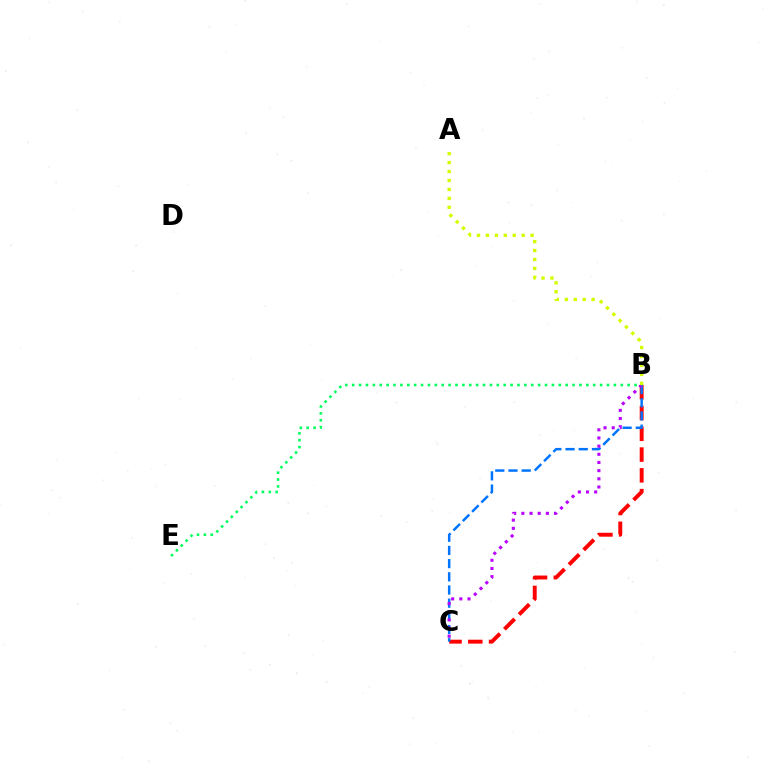{('B', 'C'): [{'color': '#ff0000', 'line_style': 'dashed', 'thickness': 2.82}, {'color': '#0074ff', 'line_style': 'dashed', 'thickness': 1.79}, {'color': '#b900ff', 'line_style': 'dotted', 'thickness': 2.22}], ('B', 'E'): [{'color': '#00ff5c', 'line_style': 'dotted', 'thickness': 1.87}], ('A', 'B'): [{'color': '#d1ff00', 'line_style': 'dotted', 'thickness': 2.43}]}